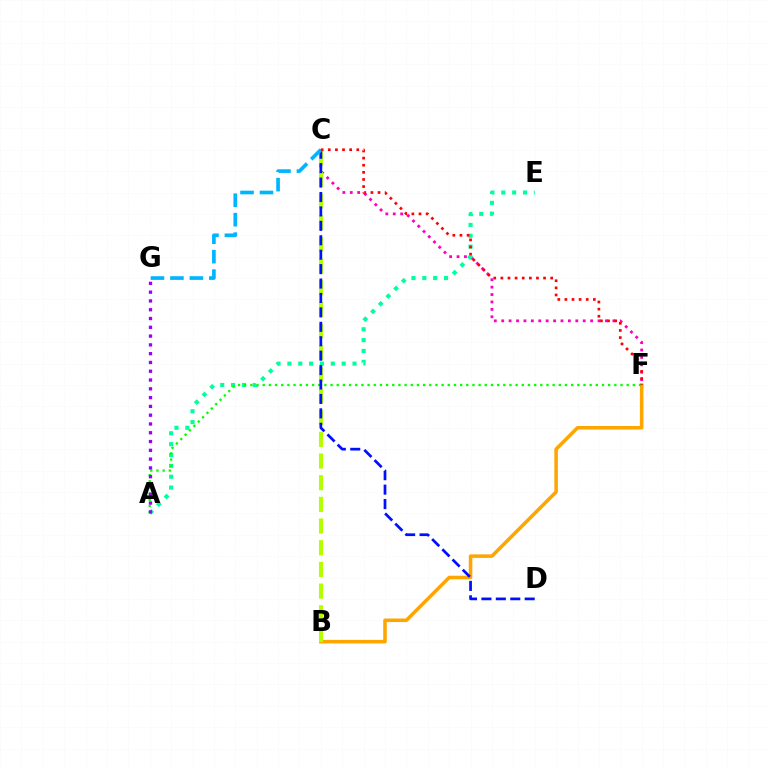{('C', 'F'): [{'color': '#ff00bd', 'line_style': 'dotted', 'thickness': 2.01}, {'color': '#ff0000', 'line_style': 'dotted', 'thickness': 1.93}], ('A', 'E'): [{'color': '#00ff9d', 'line_style': 'dotted', 'thickness': 2.95}], ('B', 'F'): [{'color': '#ffa500', 'line_style': 'solid', 'thickness': 2.55}], ('B', 'C'): [{'color': '#b3ff00', 'line_style': 'dashed', 'thickness': 2.94}], ('A', 'F'): [{'color': '#08ff00', 'line_style': 'dotted', 'thickness': 1.68}], ('C', 'D'): [{'color': '#0010ff', 'line_style': 'dashed', 'thickness': 1.96}], ('C', 'G'): [{'color': '#00b5ff', 'line_style': 'dashed', 'thickness': 2.64}], ('A', 'G'): [{'color': '#9b00ff', 'line_style': 'dotted', 'thickness': 2.39}]}